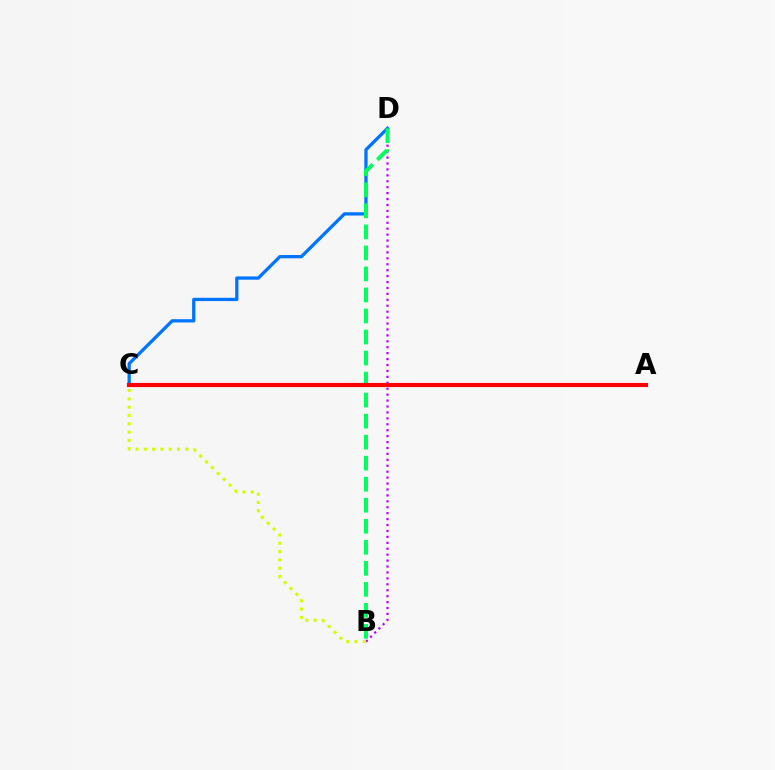{('B', 'D'): [{'color': '#b900ff', 'line_style': 'dotted', 'thickness': 1.61}, {'color': '#00ff5c', 'line_style': 'dashed', 'thickness': 2.86}], ('C', 'D'): [{'color': '#0074ff', 'line_style': 'solid', 'thickness': 2.36}], ('A', 'C'): [{'color': '#ff0000', 'line_style': 'solid', 'thickness': 2.99}], ('B', 'C'): [{'color': '#d1ff00', 'line_style': 'dotted', 'thickness': 2.26}]}